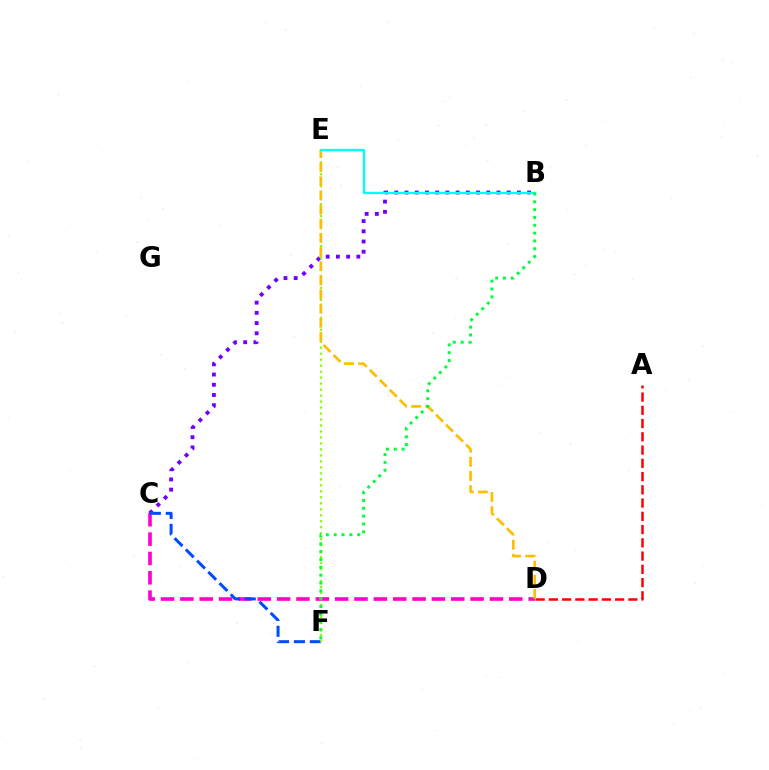{('A', 'D'): [{'color': '#ff0000', 'line_style': 'dashed', 'thickness': 1.8}], ('B', 'C'): [{'color': '#7200ff', 'line_style': 'dotted', 'thickness': 2.78}], ('C', 'D'): [{'color': '#ff00cf', 'line_style': 'dashed', 'thickness': 2.63}], ('C', 'F'): [{'color': '#004bff', 'line_style': 'dashed', 'thickness': 2.16}], ('E', 'F'): [{'color': '#84ff00', 'line_style': 'dotted', 'thickness': 1.63}], ('D', 'E'): [{'color': '#ffbd00', 'line_style': 'dashed', 'thickness': 1.92}], ('B', 'E'): [{'color': '#00fff6', 'line_style': 'solid', 'thickness': 1.66}], ('B', 'F'): [{'color': '#00ff39', 'line_style': 'dotted', 'thickness': 2.13}]}